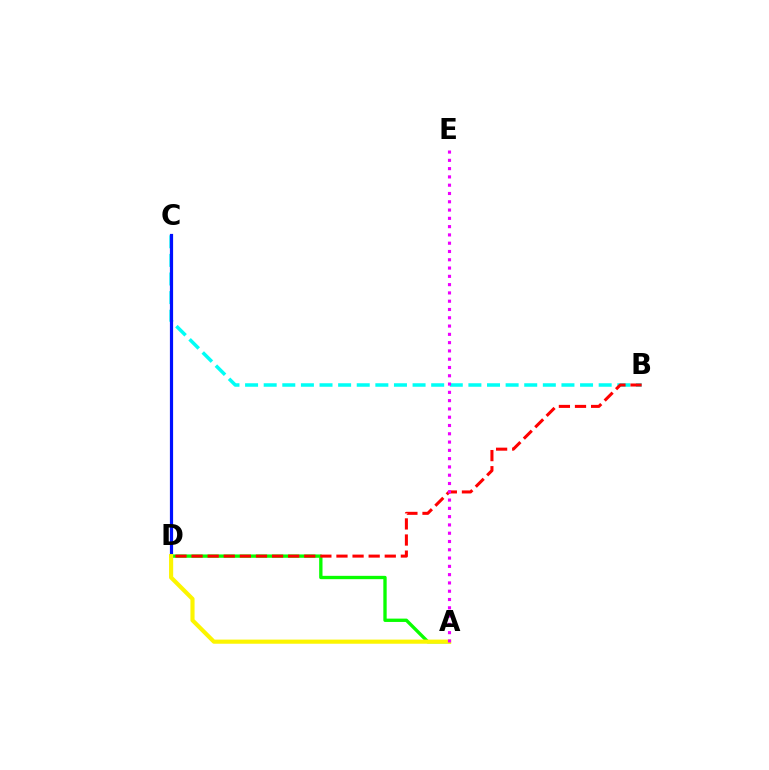{('B', 'C'): [{'color': '#00fff6', 'line_style': 'dashed', 'thickness': 2.53}], ('C', 'D'): [{'color': '#0010ff', 'line_style': 'solid', 'thickness': 2.3}], ('A', 'D'): [{'color': '#08ff00', 'line_style': 'solid', 'thickness': 2.4}, {'color': '#fcf500', 'line_style': 'solid', 'thickness': 2.97}], ('B', 'D'): [{'color': '#ff0000', 'line_style': 'dashed', 'thickness': 2.19}], ('A', 'E'): [{'color': '#ee00ff', 'line_style': 'dotted', 'thickness': 2.25}]}